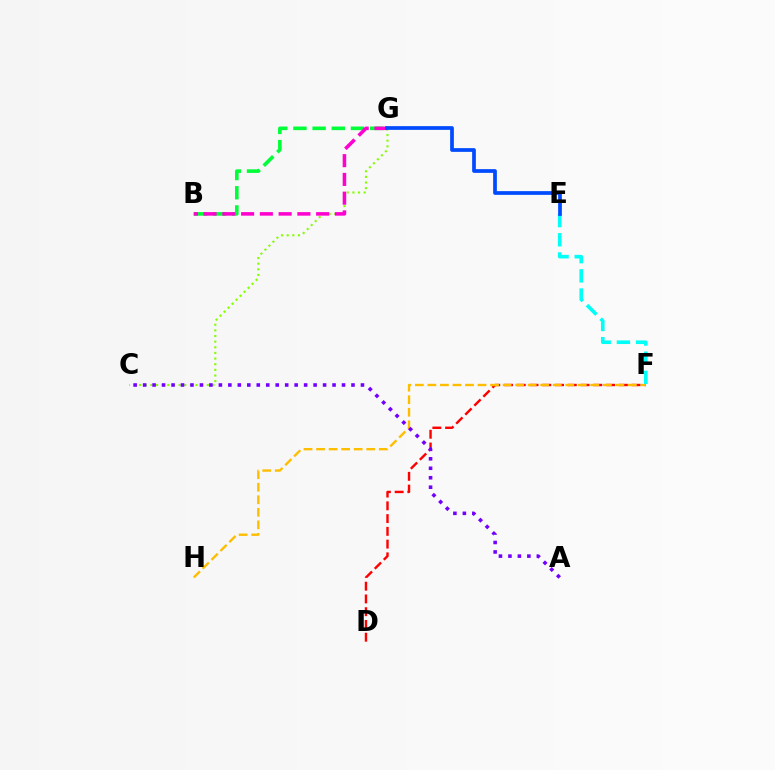{('C', 'G'): [{'color': '#84ff00', 'line_style': 'dotted', 'thickness': 1.53}], ('D', 'F'): [{'color': '#ff0000', 'line_style': 'dashed', 'thickness': 1.73}], ('F', 'H'): [{'color': '#ffbd00', 'line_style': 'dashed', 'thickness': 1.7}], ('B', 'G'): [{'color': '#00ff39', 'line_style': 'dashed', 'thickness': 2.6}, {'color': '#ff00cf', 'line_style': 'dashed', 'thickness': 2.55}], ('A', 'C'): [{'color': '#7200ff', 'line_style': 'dotted', 'thickness': 2.57}], ('E', 'F'): [{'color': '#00fff6', 'line_style': 'dashed', 'thickness': 2.61}], ('E', 'G'): [{'color': '#004bff', 'line_style': 'solid', 'thickness': 2.68}]}